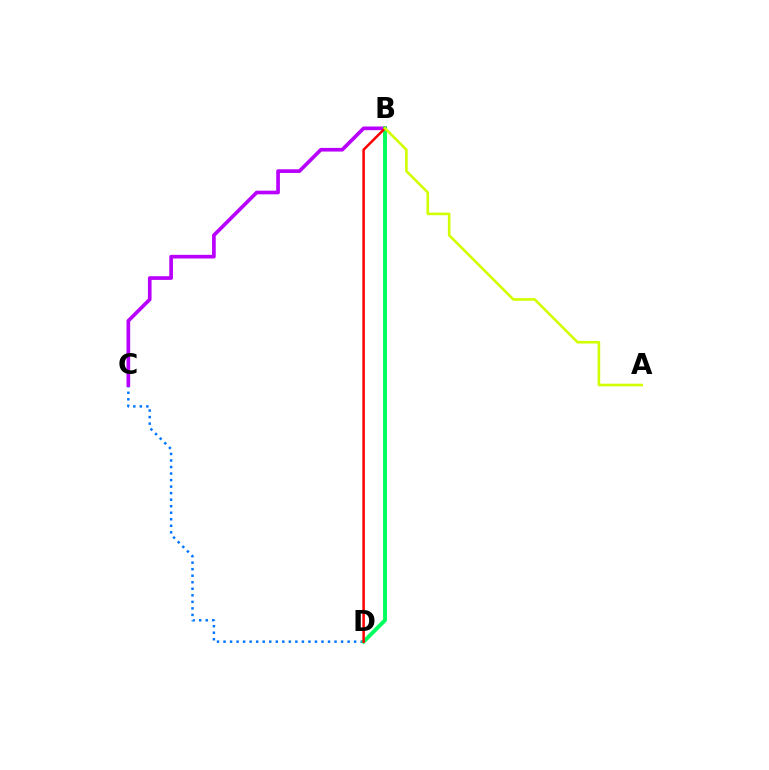{('C', 'D'): [{'color': '#0074ff', 'line_style': 'dotted', 'thickness': 1.77}], ('B', 'C'): [{'color': '#b900ff', 'line_style': 'solid', 'thickness': 2.64}], ('B', 'D'): [{'color': '#00ff5c', 'line_style': 'solid', 'thickness': 2.82}, {'color': '#ff0000', 'line_style': 'solid', 'thickness': 1.81}], ('A', 'B'): [{'color': '#d1ff00', 'line_style': 'solid', 'thickness': 1.88}]}